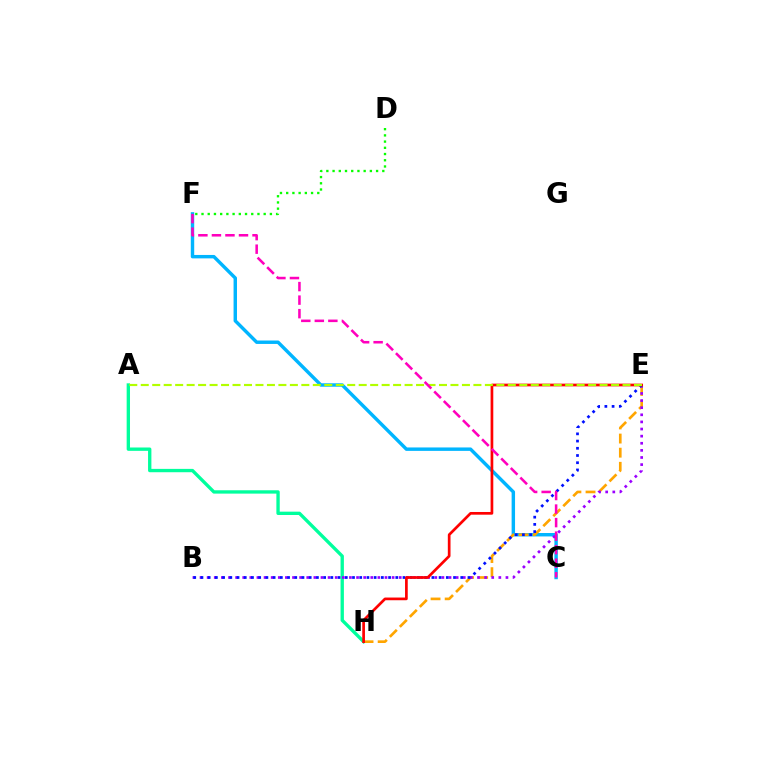{('A', 'H'): [{'color': '#00ff9d', 'line_style': 'solid', 'thickness': 2.41}], ('C', 'F'): [{'color': '#00b5ff', 'line_style': 'solid', 'thickness': 2.47}, {'color': '#ff00bd', 'line_style': 'dashed', 'thickness': 1.84}], ('E', 'H'): [{'color': '#ffa500', 'line_style': 'dashed', 'thickness': 1.92}, {'color': '#ff0000', 'line_style': 'solid', 'thickness': 1.94}], ('B', 'E'): [{'color': '#9b00ff', 'line_style': 'dotted', 'thickness': 1.93}, {'color': '#0010ff', 'line_style': 'dotted', 'thickness': 1.96}], ('D', 'F'): [{'color': '#08ff00', 'line_style': 'dotted', 'thickness': 1.69}], ('A', 'E'): [{'color': '#b3ff00', 'line_style': 'dashed', 'thickness': 1.56}]}